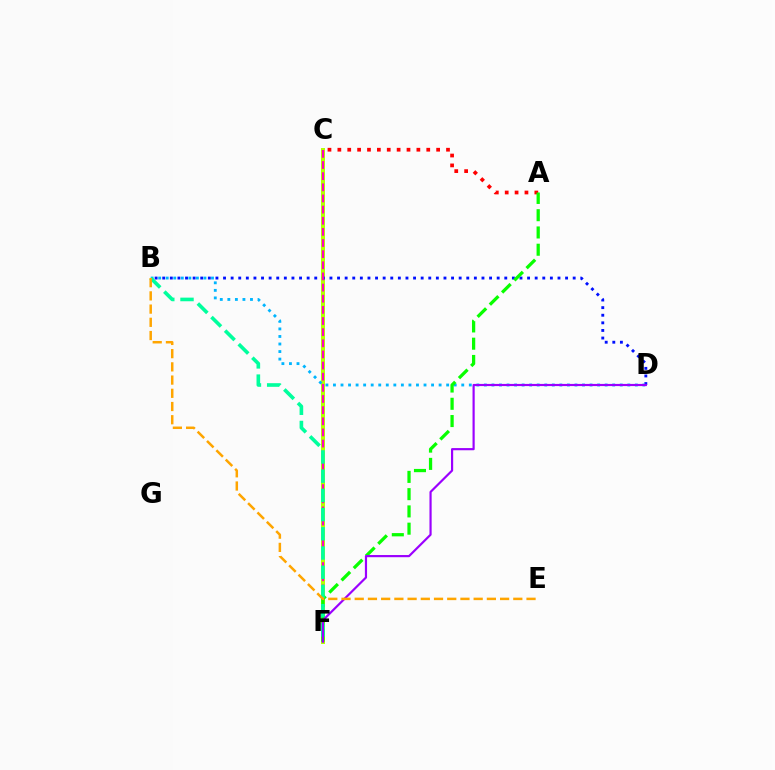{('A', 'C'): [{'color': '#ff0000', 'line_style': 'dotted', 'thickness': 2.68}], ('C', 'F'): [{'color': '#b3ff00', 'line_style': 'solid', 'thickness': 2.87}, {'color': '#ff00bd', 'line_style': 'dashed', 'thickness': 1.51}], ('B', 'D'): [{'color': '#0010ff', 'line_style': 'dotted', 'thickness': 2.07}, {'color': '#00b5ff', 'line_style': 'dotted', 'thickness': 2.05}], ('A', 'F'): [{'color': '#08ff00', 'line_style': 'dashed', 'thickness': 2.35}], ('B', 'F'): [{'color': '#00ff9d', 'line_style': 'dashed', 'thickness': 2.61}], ('D', 'F'): [{'color': '#9b00ff', 'line_style': 'solid', 'thickness': 1.57}], ('B', 'E'): [{'color': '#ffa500', 'line_style': 'dashed', 'thickness': 1.8}]}